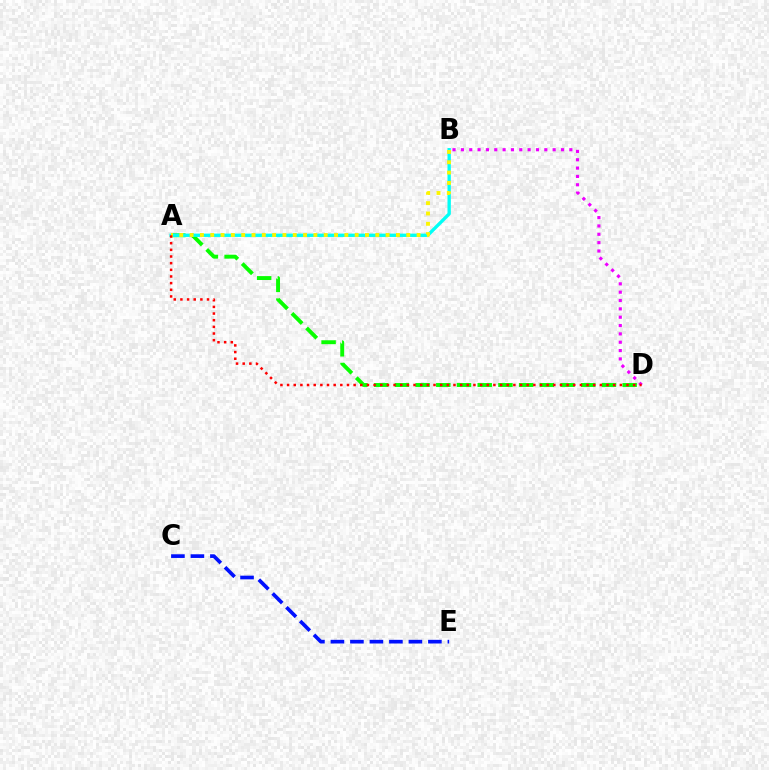{('A', 'D'): [{'color': '#08ff00', 'line_style': 'dashed', 'thickness': 2.81}, {'color': '#ff0000', 'line_style': 'dotted', 'thickness': 1.81}], ('C', 'E'): [{'color': '#0010ff', 'line_style': 'dashed', 'thickness': 2.65}], ('B', 'D'): [{'color': '#ee00ff', 'line_style': 'dotted', 'thickness': 2.27}], ('A', 'B'): [{'color': '#00fff6', 'line_style': 'solid', 'thickness': 2.42}, {'color': '#fcf500', 'line_style': 'dotted', 'thickness': 2.8}]}